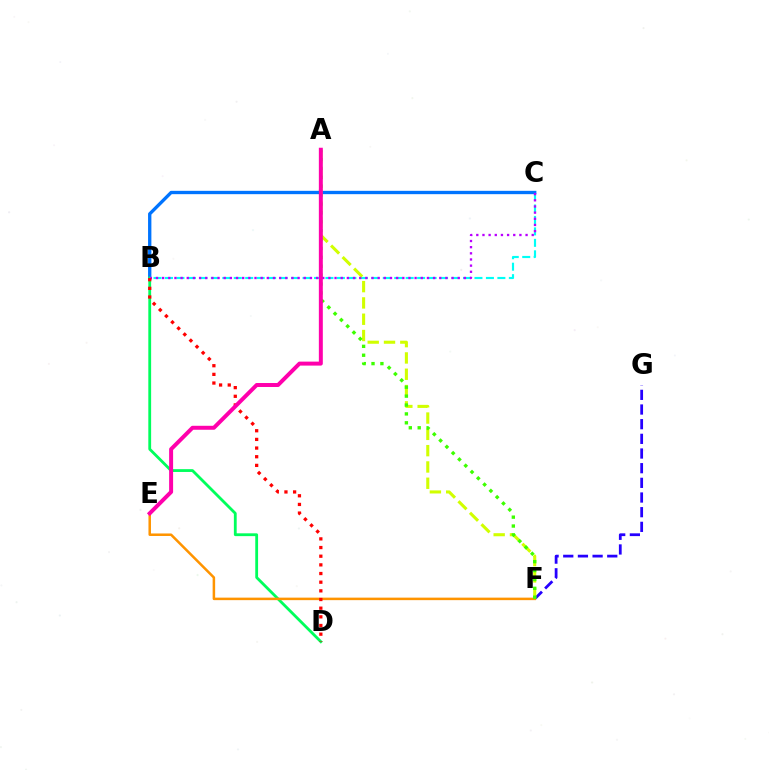{('B', 'C'): [{'color': '#0074ff', 'line_style': 'solid', 'thickness': 2.4}, {'color': '#00fff6', 'line_style': 'dashed', 'thickness': 1.56}, {'color': '#b900ff', 'line_style': 'dotted', 'thickness': 1.67}], ('F', 'G'): [{'color': '#2500ff', 'line_style': 'dashed', 'thickness': 1.99}], ('B', 'D'): [{'color': '#00ff5c', 'line_style': 'solid', 'thickness': 2.03}, {'color': '#ff0000', 'line_style': 'dotted', 'thickness': 2.35}], ('A', 'F'): [{'color': '#d1ff00', 'line_style': 'dashed', 'thickness': 2.21}, {'color': '#3dff00', 'line_style': 'dotted', 'thickness': 2.42}], ('E', 'F'): [{'color': '#ff9400', 'line_style': 'solid', 'thickness': 1.81}], ('A', 'E'): [{'color': '#ff00ac', 'line_style': 'solid', 'thickness': 2.86}]}